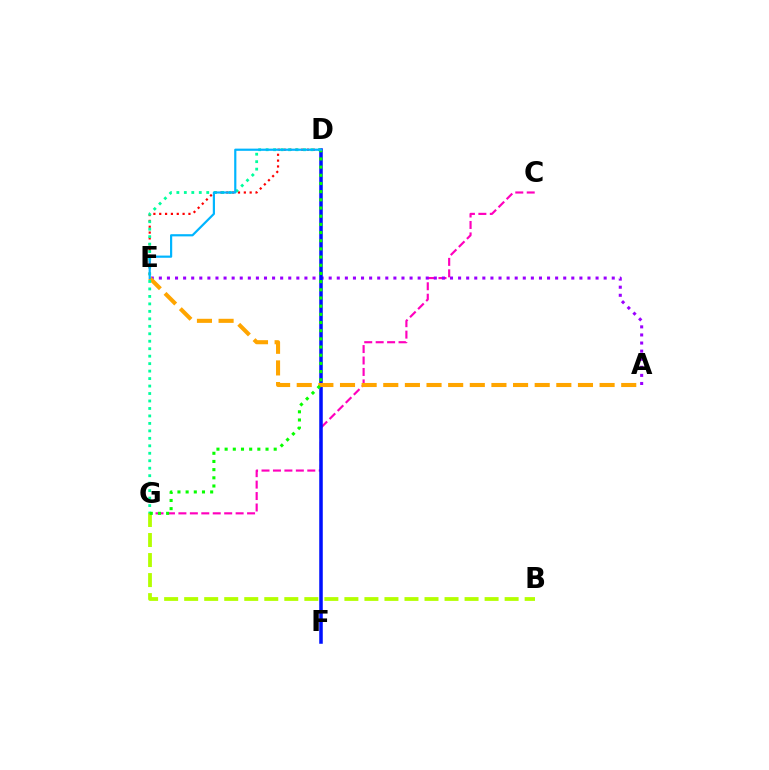{('B', 'G'): [{'color': '#b3ff00', 'line_style': 'dashed', 'thickness': 2.72}], ('C', 'G'): [{'color': '#ff00bd', 'line_style': 'dashed', 'thickness': 1.55}], ('A', 'E'): [{'color': '#9b00ff', 'line_style': 'dotted', 'thickness': 2.2}, {'color': '#ffa500', 'line_style': 'dashed', 'thickness': 2.94}], ('D', 'F'): [{'color': '#0010ff', 'line_style': 'solid', 'thickness': 2.54}], ('D', 'E'): [{'color': '#ff0000', 'line_style': 'dotted', 'thickness': 1.59}, {'color': '#00b5ff', 'line_style': 'solid', 'thickness': 1.58}], ('D', 'G'): [{'color': '#00ff9d', 'line_style': 'dotted', 'thickness': 2.03}, {'color': '#08ff00', 'line_style': 'dotted', 'thickness': 2.22}]}